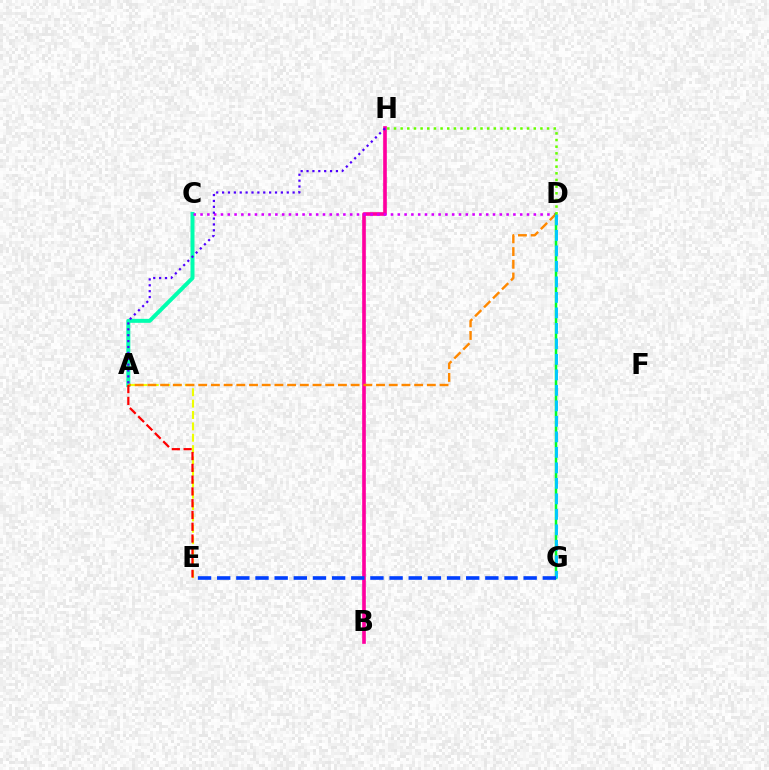{('A', 'E'): [{'color': '#eeff00', 'line_style': 'dashed', 'thickness': 1.55}, {'color': '#ff0000', 'line_style': 'dashed', 'thickness': 1.6}], ('B', 'H'): [{'color': '#ff00a0', 'line_style': 'solid', 'thickness': 2.63}], ('A', 'C'): [{'color': '#00ffaf', 'line_style': 'solid', 'thickness': 2.86}], ('C', 'D'): [{'color': '#d600ff', 'line_style': 'dotted', 'thickness': 1.85}], ('A', 'D'): [{'color': '#ff8800', 'line_style': 'dashed', 'thickness': 1.73}], ('D', 'G'): [{'color': '#00ff27', 'line_style': 'solid', 'thickness': 1.8}, {'color': '#00c7ff', 'line_style': 'dashed', 'thickness': 2.11}], ('D', 'H'): [{'color': '#66ff00', 'line_style': 'dotted', 'thickness': 1.81}], ('A', 'H'): [{'color': '#4f00ff', 'line_style': 'dotted', 'thickness': 1.6}], ('E', 'G'): [{'color': '#003fff', 'line_style': 'dashed', 'thickness': 2.6}]}